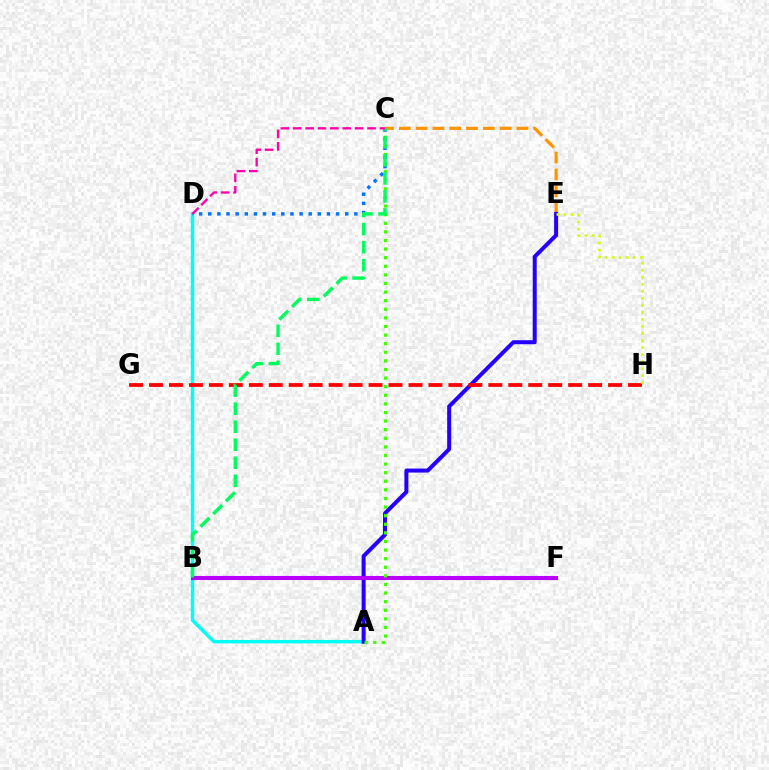{('A', 'D'): [{'color': '#00fff6', 'line_style': 'solid', 'thickness': 2.47}], ('C', 'E'): [{'color': '#ff9400', 'line_style': 'dashed', 'thickness': 2.28}], ('A', 'E'): [{'color': '#2500ff', 'line_style': 'solid', 'thickness': 2.88}], ('B', 'F'): [{'color': '#b900ff', 'line_style': 'solid', 'thickness': 2.93}], ('G', 'H'): [{'color': '#ff0000', 'line_style': 'dashed', 'thickness': 2.71}], ('E', 'H'): [{'color': '#d1ff00', 'line_style': 'dotted', 'thickness': 1.91}], ('C', 'D'): [{'color': '#0074ff', 'line_style': 'dotted', 'thickness': 2.48}, {'color': '#ff00ac', 'line_style': 'dashed', 'thickness': 1.68}], ('A', 'C'): [{'color': '#3dff00', 'line_style': 'dotted', 'thickness': 2.34}], ('B', 'C'): [{'color': '#00ff5c', 'line_style': 'dashed', 'thickness': 2.45}]}